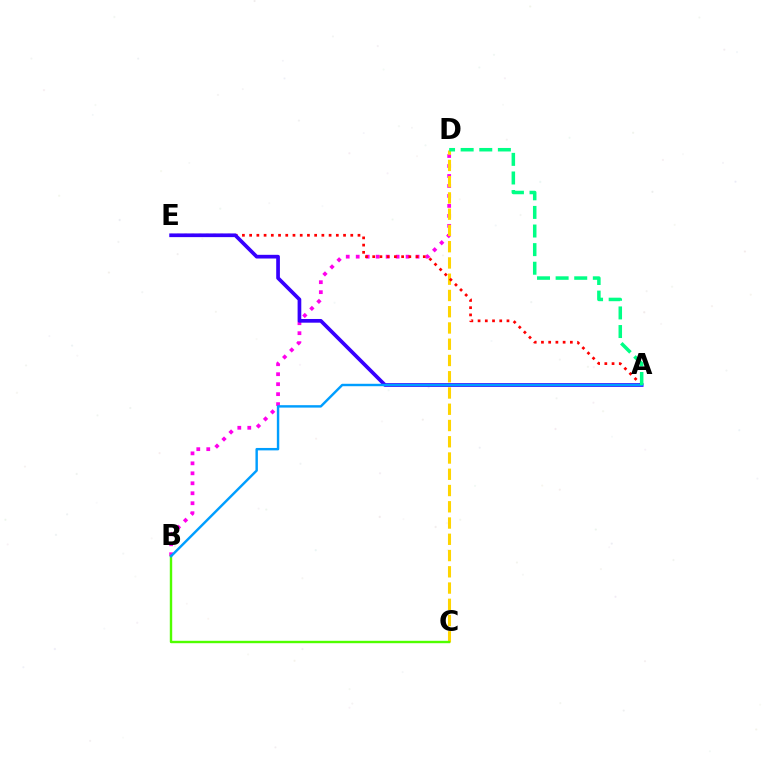{('B', 'D'): [{'color': '#ff00ed', 'line_style': 'dotted', 'thickness': 2.71}], ('C', 'D'): [{'color': '#ffd500', 'line_style': 'dashed', 'thickness': 2.21}], ('A', 'E'): [{'color': '#ff0000', 'line_style': 'dotted', 'thickness': 1.96}, {'color': '#3700ff', 'line_style': 'solid', 'thickness': 2.66}], ('B', 'C'): [{'color': '#4fff00', 'line_style': 'solid', 'thickness': 1.73}], ('A', 'B'): [{'color': '#009eff', 'line_style': 'solid', 'thickness': 1.75}], ('A', 'D'): [{'color': '#00ff86', 'line_style': 'dashed', 'thickness': 2.53}]}